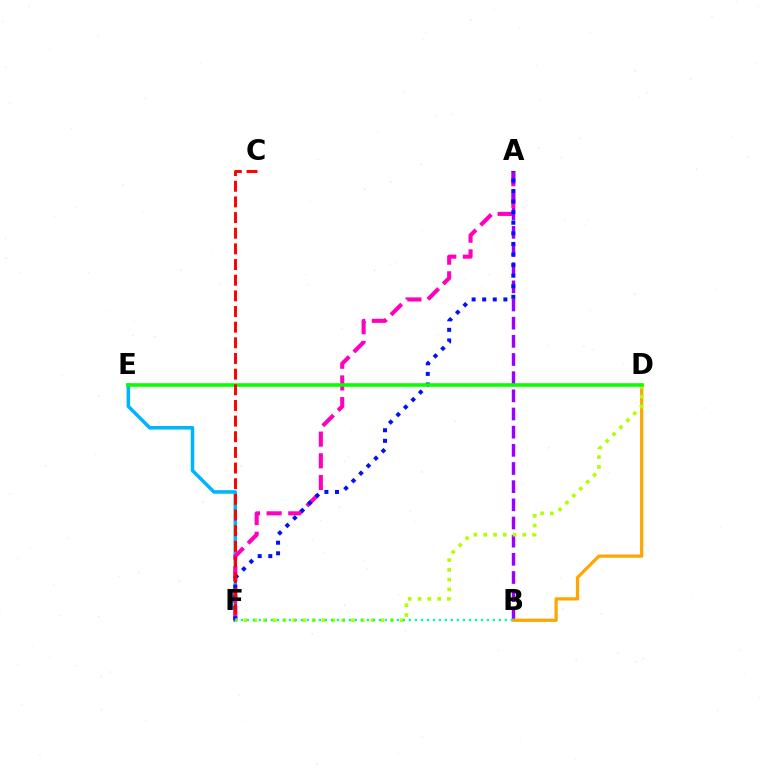{('E', 'F'): [{'color': '#00b5ff', 'line_style': 'solid', 'thickness': 2.54}], ('A', 'F'): [{'color': '#ff00bd', 'line_style': 'dashed', 'thickness': 2.95}, {'color': '#0010ff', 'line_style': 'dotted', 'thickness': 2.87}], ('A', 'B'): [{'color': '#9b00ff', 'line_style': 'dashed', 'thickness': 2.47}], ('B', 'D'): [{'color': '#ffa500', 'line_style': 'solid', 'thickness': 2.31}], ('D', 'F'): [{'color': '#b3ff00', 'line_style': 'dotted', 'thickness': 2.66}], ('D', 'E'): [{'color': '#08ff00', 'line_style': 'solid', 'thickness': 2.58}], ('C', 'F'): [{'color': '#ff0000', 'line_style': 'dashed', 'thickness': 2.13}], ('B', 'F'): [{'color': '#00ff9d', 'line_style': 'dotted', 'thickness': 1.63}]}